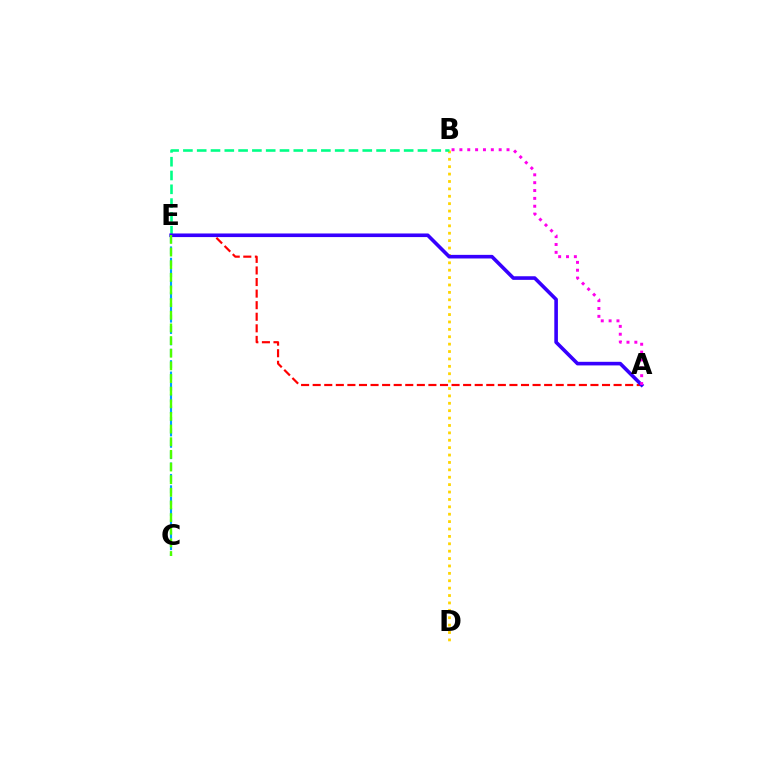{('C', 'E'): [{'color': '#009eff', 'line_style': 'dashed', 'thickness': 1.55}, {'color': '#4fff00', 'line_style': 'dashed', 'thickness': 1.72}], ('A', 'E'): [{'color': '#ff0000', 'line_style': 'dashed', 'thickness': 1.57}, {'color': '#3700ff', 'line_style': 'solid', 'thickness': 2.6}], ('B', 'D'): [{'color': '#ffd500', 'line_style': 'dotted', 'thickness': 2.01}], ('B', 'E'): [{'color': '#00ff86', 'line_style': 'dashed', 'thickness': 1.87}], ('A', 'B'): [{'color': '#ff00ed', 'line_style': 'dotted', 'thickness': 2.13}]}